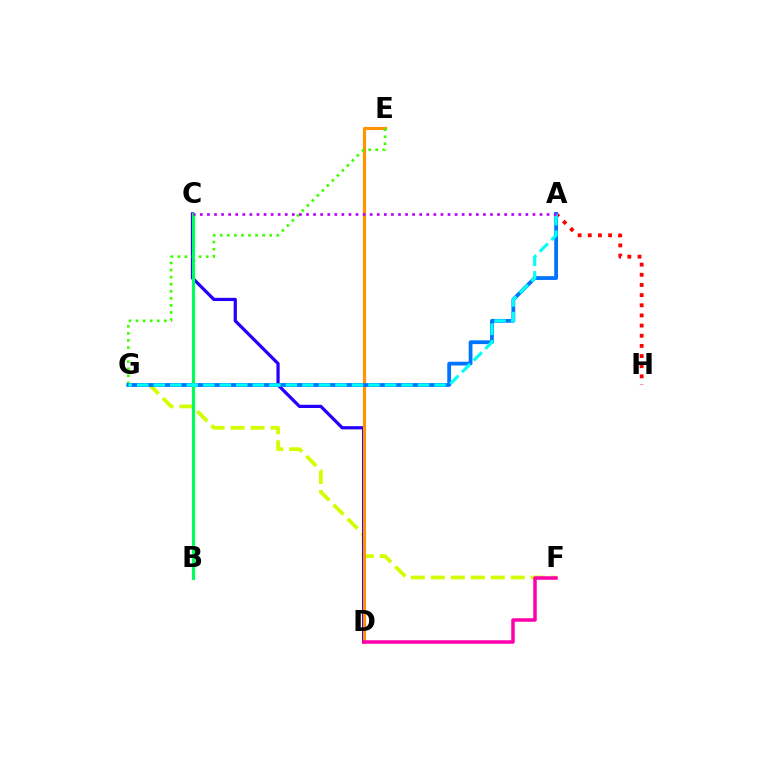{('A', 'H'): [{'color': '#ff0000', 'line_style': 'dotted', 'thickness': 2.76}], ('F', 'G'): [{'color': '#d1ff00', 'line_style': 'dashed', 'thickness': 2.72}], ('C', 'D'): [{'color': '#2500ff', 'line_style': 'solid', 'thickness': 2.32}], ('D', 'E'): [{'color': '#ff9400', 'line_style': 'solid', 'thickness': 2.27}], ('D', 'F'): [{'color': '#ff00ac', 'line_style': 'solid', 'thickness': 2.52}], ('E', 'G'): [{'color': '#3dff00', 'line_style': 'dotted', 'thickness': 1.92}], ('A', 'G'): [{'color': '#0074ff', 'line_style': 'solid', 'thickness': 2.72}, {'color': '#00fff6', 'line_style': 'dashed', 'thickness': 2.24}], ('B', 'C'): [{'color': '#00ff5c', 'line_style': 'solid', 'thickness': 2.26}], ('A', 'C'): [{'color': '#b900ff', 'line_style': 'dotted', 'thickness': 1.92}]}